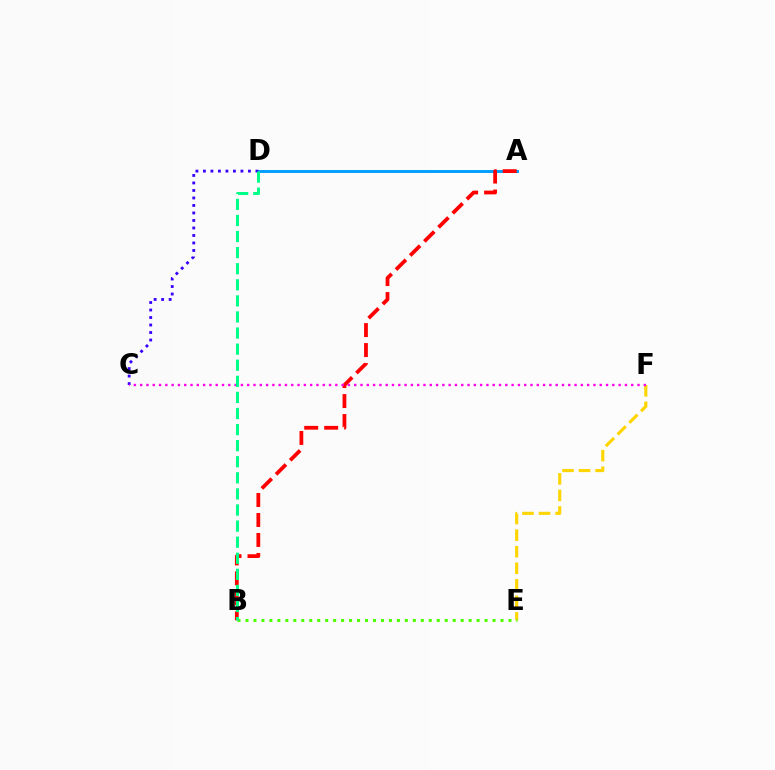{('A', 'D'): [{'color': '#009eff', 'line_style': 'solid', 'thickness': 2.11}], ('E', 'F'): [{'color': '#ffd500', 'line_style': 'dashed', 'thickness': 2.25}], ('A', 'B'): [{'color': '#ff0000', 'line_style': 'dashed', 'thickness': 2.72}], ('C', 'D'): [{'color': '#3700ff', 'line_style': 'dotted', 'thickness': 2.04}], ('B', 'E'): [{'color': '#4fff00', 'line_style': 'dotted', 'thickness': 2.17}], ('C', 'F'): [{'color': '#ff00ed', 'line_style': 'dotted', 'thickness': 1.71}], ('B', 'D'): [{'color': '#00ff86', 'line_style': 'dashed', 'thickness': 2.19}]}